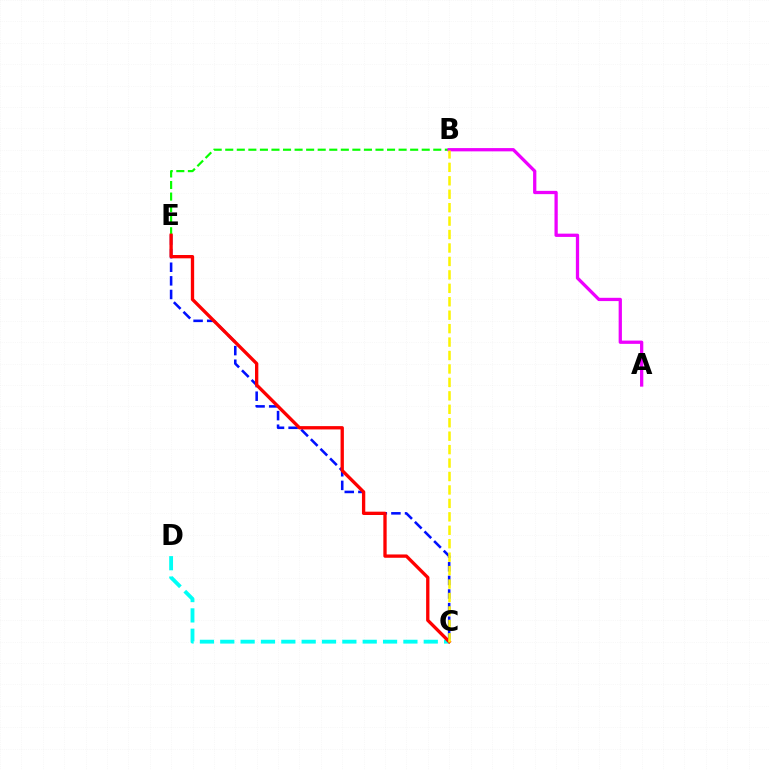{('C', 'D'): [{'color': '#00fff6', 'line_style': 'dashed', 'thickness': 2.76}], ('B', 'E'): [{'color': '#08ff00', 'line_style': 'dashed', 'thickness': 1.57}], ('C', 'E'): [{'color': '#0010ff', 'line_style': 'dashed', 'thickness': 1.85}, {'color': '#ff0000', 'line_style': 'solid', 'thickness': 2.39}], ('A', 'B'): [{'color': '#ee00ff', 'line_style': 'solid', 'thickness': 2.36}], ('B', 'C'): [{'color': '#fcf500', 'line_style': 'dashed', 'thickness': 1.83}]}